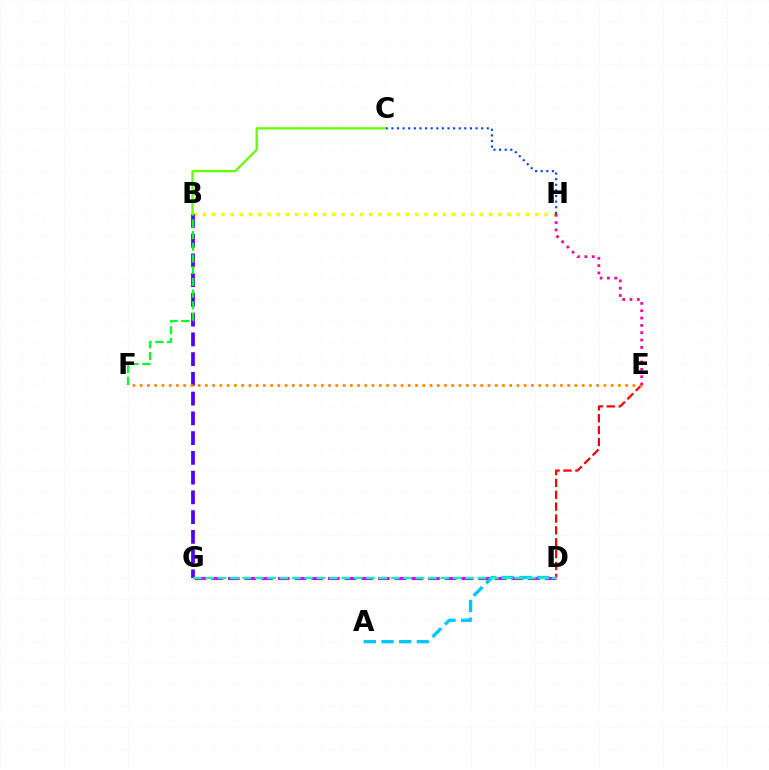{('B', 'H'): [{'color': '#eeff00', 'line_style': 'dotted', 'thickness': 2.51}], ('D', 'E'): [{'color': '#ff0000', 'line_style': 'dashed', 'thickness': 1.61}], ('D', 'G'): [{'color': '#d600ff', 'line_style': 'dashed', 'thickness': 2.27}, {'color': '#00ffaf', 'line_style': 'dashed', 'thickness': 1.68}], ('B', 'G'): [{'color': '#4f00ff', 'line_style': 'dashed', 'thickness': 2.68}], ('E', 'F'): [{'color': '#ff8800', 'line_style': 'dotted', 'thickness': 1.97}], ('A', 'D'): [{'color': '#00c7ff', 'line_style': 'dashed', 'thickness': 2.41}], ('C', 'H'): [{'color': '#003fff', 'line_style': 'dotted', 'thickness': 1.52}], ('E', 'H'): [{'color': '#ff00a0', 'line_style': 'dotted', 'thickness': 1.99}], ('B', 'F'): [{'color': '#00ff27', 'line_style': 'dashed', 'thickness': 1.59}], ('B', 'C'): [{'color': '#66ff00', 'line_style': 'solid', 'thickness': 1.67}]}